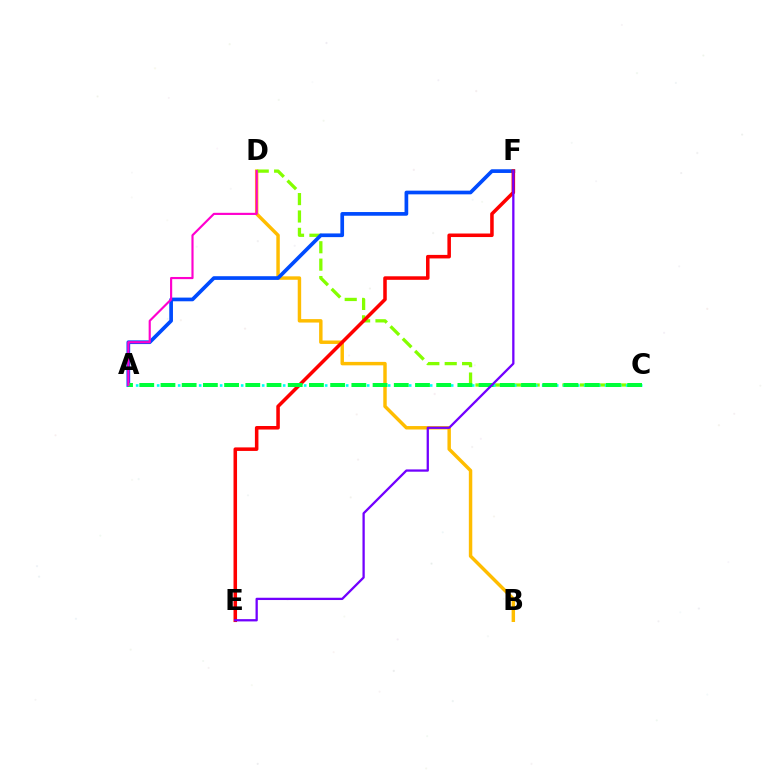{('B', 'D'): [{'color': '#ffbd00', 'line_style': 'solid', 'thickness': 2.48}], ('C', 'D'): [{'color': '#84ff00', 'line_style': 'dashed', 'thickness': 2.36}], ('A', 'F'): [{'color': '#004bff', 'line_style': 'solid', 'thickness': 2.66}], ('A', 'C'): [{'color': '#00fff6', 'line_style': 'dotted', 'thickness': 1.9}, {'color': '#00ff39', 'line_style': 'dashed', 'thickness': 2.88}], ('E', 'F'): [{'color': '#ff0000', 'line_style': 'solid', 'thickness': 2.55}, {'color': '#7200ff', 'line_style': 'solid', 'thickness': 1.64}], ('A', 'D'): [{'color': '#ff00cf', 'line_style': 'solid', 'thickness': 1.55}]}